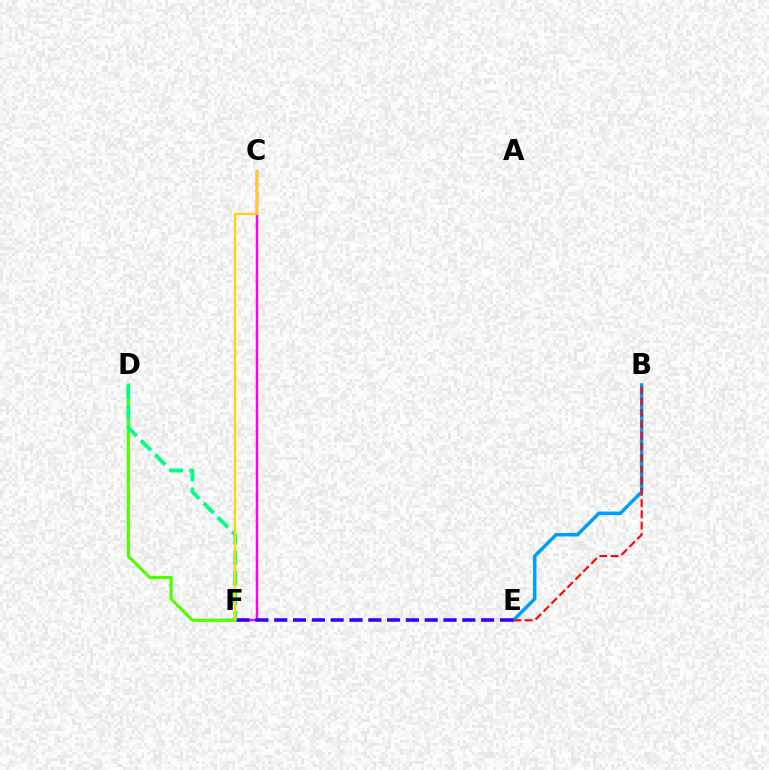{('B', 'E'): [{'color': '#009eff', 'line_style': 'solid', 'thickness': 2.52}, {'color': '#ff0000', 'line_style': 'dashed', 'thickness': 1.53}], ('D', 'F'): [{'color': '#4fff00', 'line_style': 'solid', 'thickness': 2.29}, {'color': '#00ff86', 'line_style': 'dashed', 'thickness': 2.75}], ('C', 'F'): [{'color': '#ff00ed', 'line_style': 'solid', 'thickness': 1.76}, {'color': '#ffd500', 'line_style': 'solid', 'thickness': 1.59}], ('E', 'F'): [{'color': '#3700ff', 'line_style': 'dashed', 'thickness': 2.56}]}